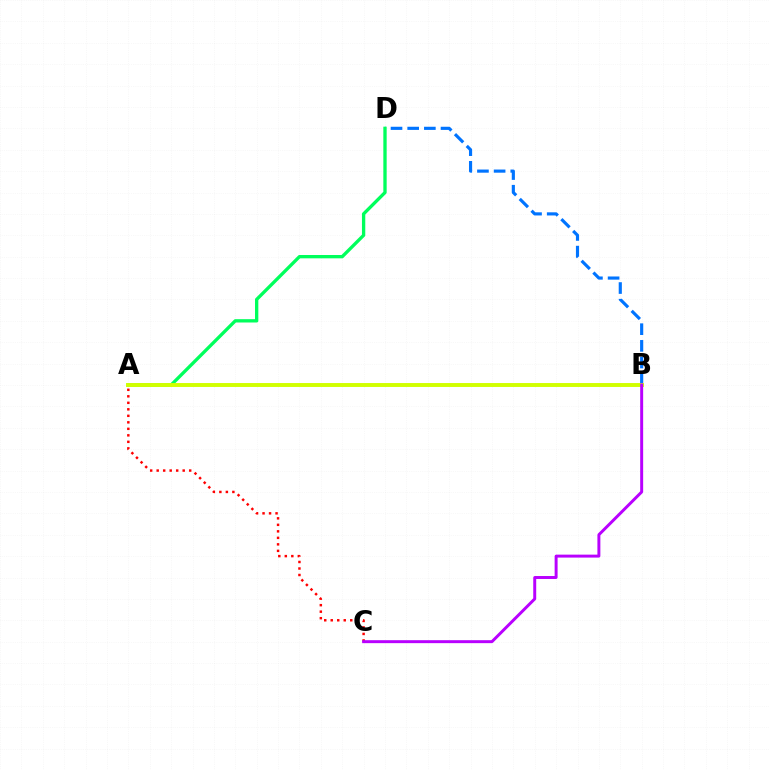{('B', 'D'): [{'color': '#0074ff', 'line_style': 'dashed', 'thickness': 2.26}], ('A', 'D'): [{'color': '#00ff5c', 'line_style': 'solid', 'thickness': 2.39}], ('A', 'B'): [{'color': '#d1ff00', 'line_style': 'solid', 'thickness': 2.82}], ('A', 'C'): [{'color': '#ff0000', 'line_style': 'dotted', 'thickness': 1.77}], ('B', 'C'): [{'color': '#b900ff', 'line_style': 'solid', 'thickness': 2.13}]}